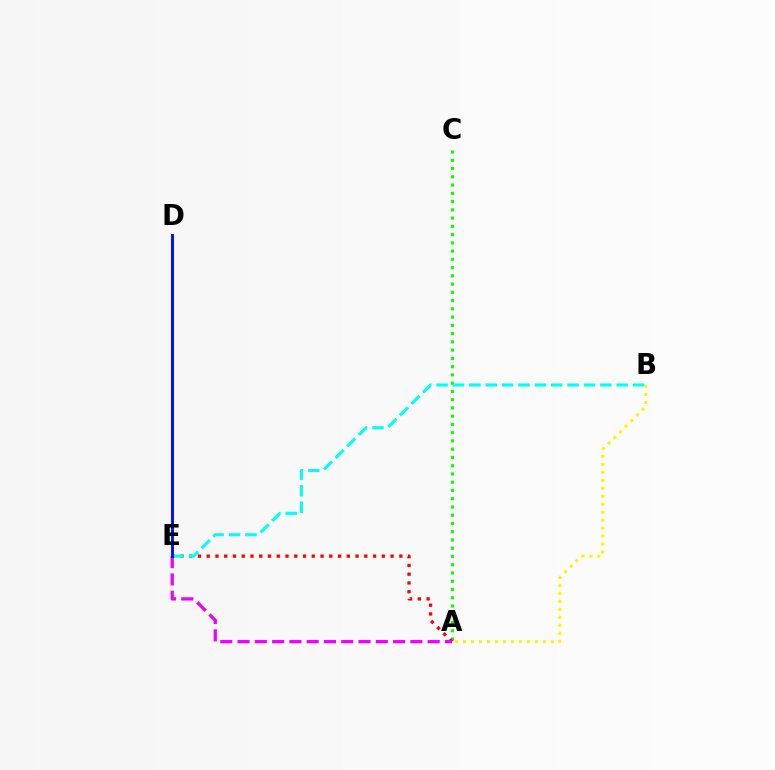{('A', 'C'): [{'color': '#08ff00', 'line_style': 'dotted', 'thickness': 2.24}], ('A', 'B'): [{'color': '#fcf500', 'line_style': 'dotted', 'thickness': 2.17}], ('A', 'E'): [{'color': '#ff0000', 'line_style': 'dotted', 'thickness': 2.38}, {'color': '#ee00ff', 'line_style': 'dashed', 'thickness': 2.35}], ('B', 'E'): [{'color': '#00fff6', 'line_style': 'dashed', 'thickness': 2.22}], ('D', 'E'): [{'color': '#0010ff', 'line_style': 'solid', 'thickness': 2.1}]}